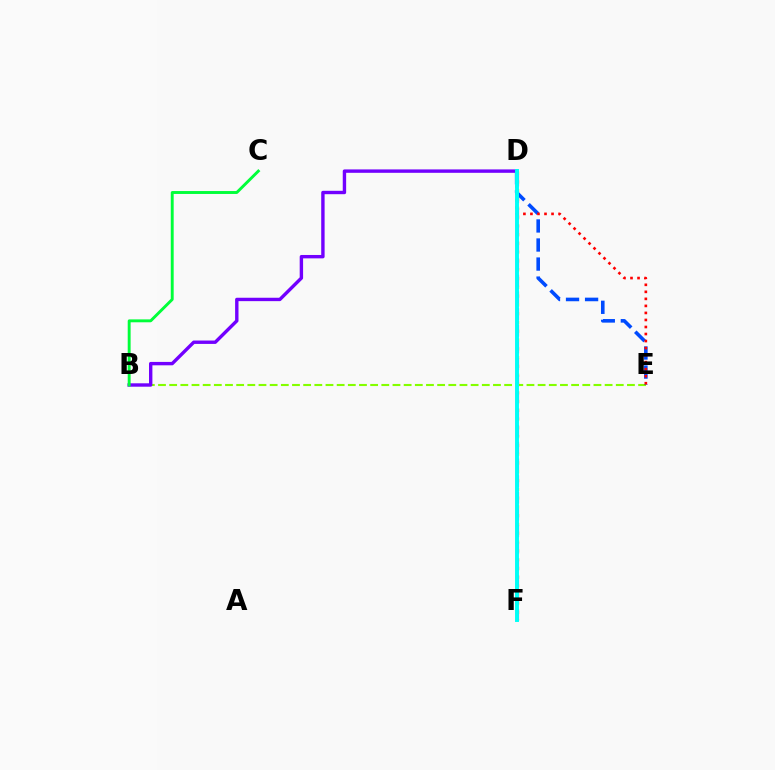{('D', 'F'): [{'color': '#ffbd00', 'line_style': 'dotted', 'thickness': 2.39}, {'color': '#ff00cf', 'line_style': 'dashed', 'thickness': 2.27}, {'color': '#00fff6', 'line_style': 'solid', 'thickness': 2.82}], ('B', 'E'): [{'color': '#84ff00', 'line_style': 'dashed', 'thickness': 1.52}], ('B', 'D'): [{'color': '#7200ff', 'line_style': 'solid', 'thickness': 2.44}], ('D', 'E'): [{'color': '#004bff', 'line_style': 'dashed', 'thickness': 2.59}, {'color': '#ff0000', 'line_style': 'dotted', 'thickness': 1.91}], ('B', 'C'): [{'color': '#00ff39', 'line_style': 'solid', 'thickness': 2.1}]}